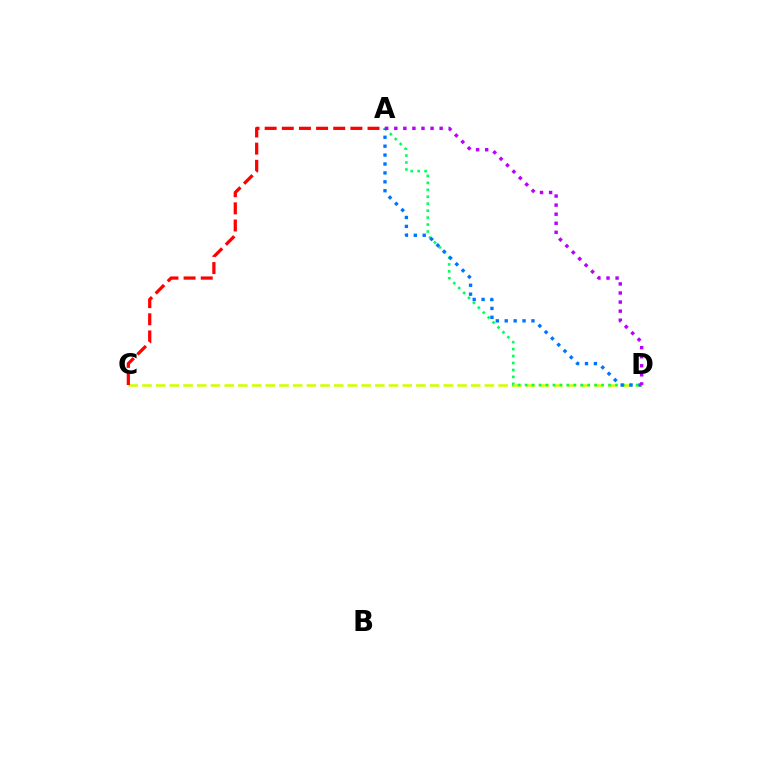{('C', 'D'): [{'color': '#d1ff00', 'line_style': 'dashed', 'thickness': 1.86}], ('A', 'C'): [{'color': '#ff0000', 'line_style': 'dashed', 'thickness': 2.33}], ('A', 'D'): [{'color': '#00ff5c', 'line_style': 'dotted', 'thickness': 1.89}, {'color': '#0074ff', 'line_style': 'dotted', 'thickness': 2.42}, {'color': '#b900ff', 'line_style': 'dotted', 'thickness': 2.46}]}